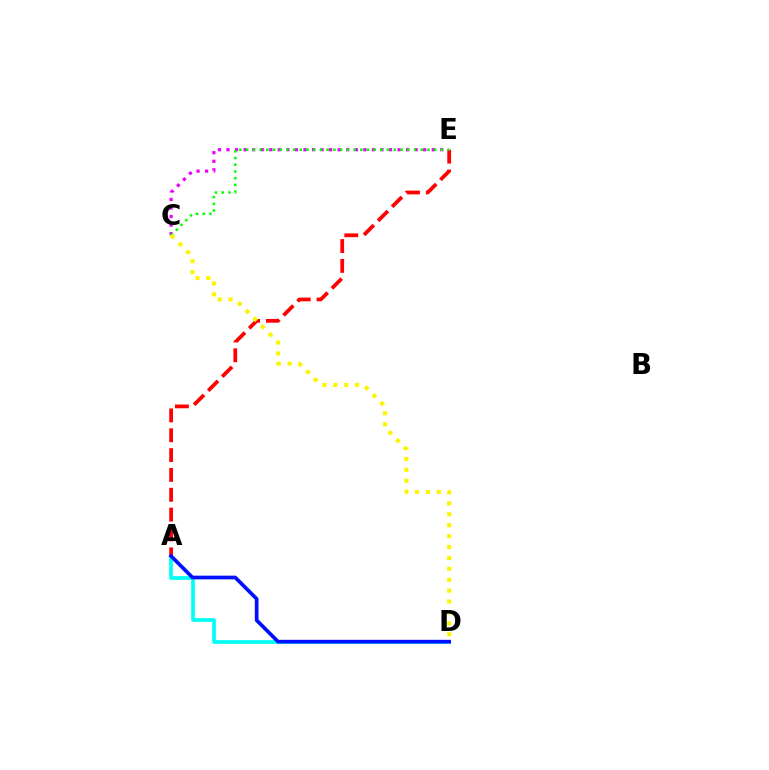{('A', 'D'): [{'color': '#00fff6', 'line_style': 'solid', 'thickness': 2.64}, {'color': '#0010ff', 'line_style': 'solid', 'thickness': 2.66}], ('A', 'E'): [{'color': '#ff0000', 'line_style': 'dashed', 'thickness': 2.7}], ('C', 'E'): [{'color': '#ee00ff', 'line_style': 'dotted', 'thickness': 2.32}, {'color': '#08ff00', 'line_style': 'dotted', 'thickness': 1.82}], ('C', 'D'): [{'color': '#fcf500', 'line_style': 'dotted', 'thickness': 2.96}]}